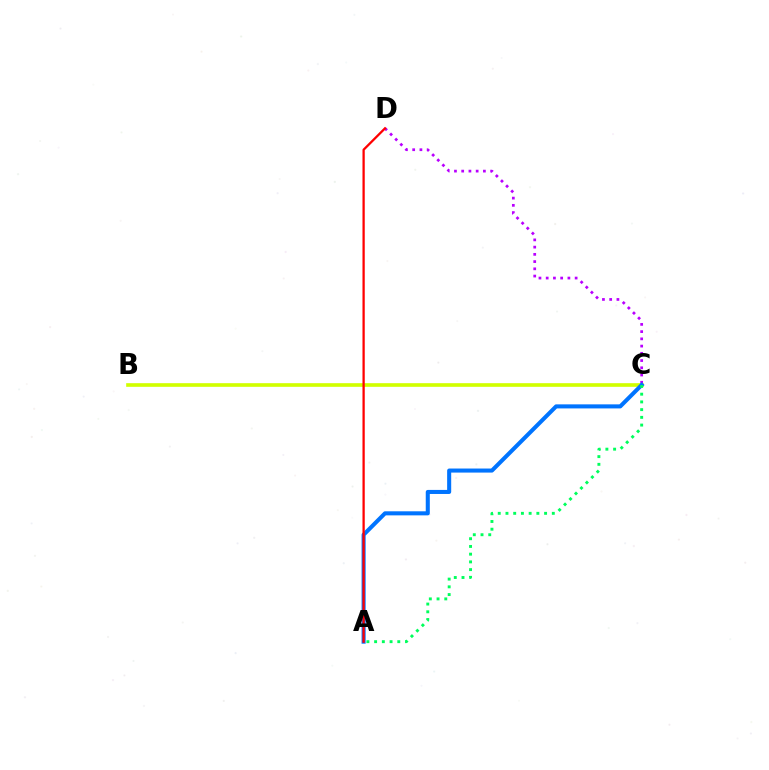{('B', 'C'): [{'color': '#d1ff00', 'line_style': 'solid', 'thickness': 2.63}], ('C', 'D'): [{'color': '#b900ff', 'line_style': 'dotted', 'thickness': 1.97}], ('A', 'C'): [{'color': '#0074ff', 'line_style': 'solid', 'thickness': 2.92}, {'color': '#00ff5c', 'line_style': 'dotted', 'thickness': 2.1}], ('A', 'D'): [{'color': '#ff0000', 'line_style': 'solid', 'thickness': 1.64}]}